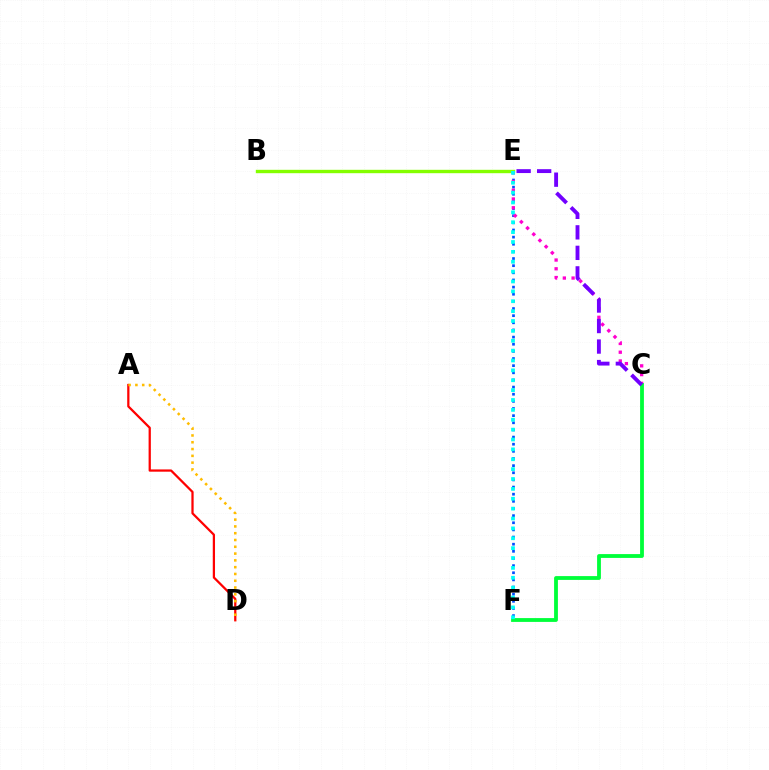{('A', 'D'): [{'color': '#ff0000', 'line_style': 'solid', 'thickness': 1.62}, {'color': '#ffbd00', 'line_style': 'dotted', 'thickness': 1.85}], ('B', 'E'): [{'color': '#84ff00', 'line_style': 'solid', 'thickness': 2.44}], ('E', 'F'): [{'color': '#004bff', 'line_style': 'dotted', 'thickness': 1.94}, {'color': '#00fff6', 'line_style': 'dotted', 'thickness': 2.68}], ('C', 'E'): [{'color': '#ff00cf', 'line_style': 'dotted', 'thickness': 2.38}, {'color': '#7200ff', 'line_style': 'dashed', 'thickness': 2.79}], ('C', 'F'): [{'color': '#00ff39', 'line_style': 'solid', 'thickness': 2.74}]}